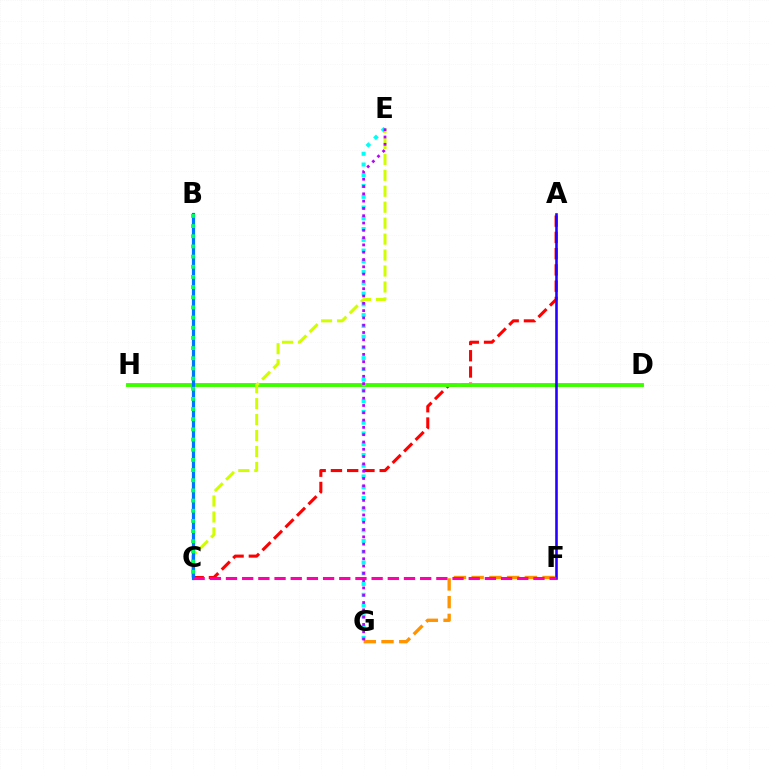{('F', 'G'): [{'color': '#ff9400', 'line_style': 'dashed', 'thickness': 2.41}], ('A', 'C'): [{'color': '#ff0000', 'line_style': 'dashed', 'thickness': 2.21}], ('D', 'H'): [{'color': '#3dff00', 'line_style': 'solid', 'thickness': 2.81}], ('C', 'E'): [{'color': '#d1ff00', 'line_style': 'dashed', 'thickness': 2.17}], ('B', 'C'): [{'color': '#0074ff', 'line_style': 'solid', 'thickness': 2.3}, {'color': '#00ff5c', 'line_style': 'dotted', 'thickness': 2.76}], ('E', 'G'): [{'color': '#00fff6', 'line_style': 'dotted', 'thickness': 2.92}, {'color': '#b900ff', 'line_style': 'dotted', 'thickness': 1.98}], ('A', 'F'): [{'color': '#2500ff', 'line_style': 'solid', 'thickness': 1.86}], ('C', 'F'): [{'color': '#ff00ac', 'line_style': 'dashed', 'thickness': 2.2}]}